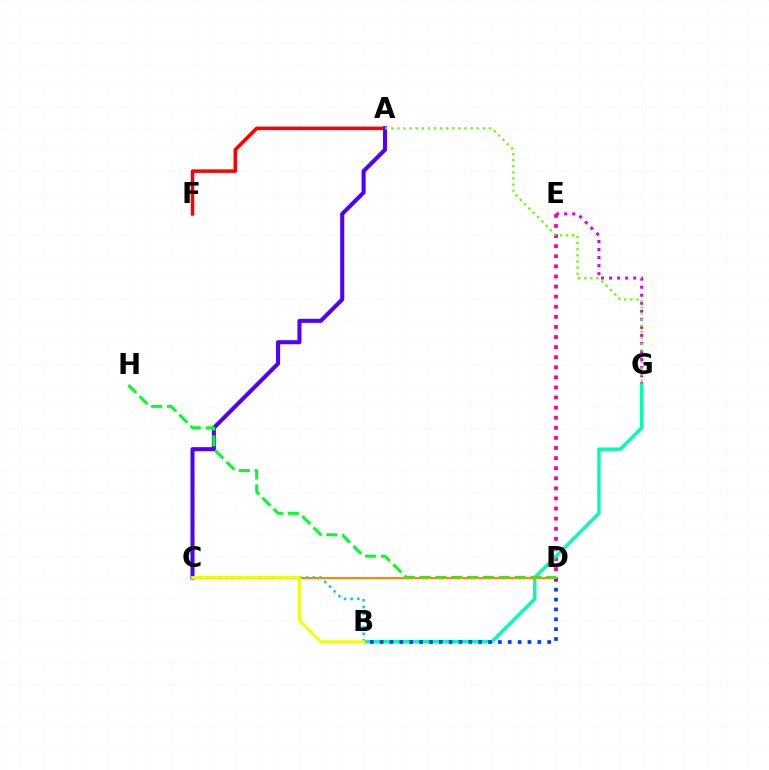{('A', 'F'): [{'color': '#ff0000', 'line_style': 'solid', 'thickness': 2.55}], ('E', 'G'): [{'color': '#d600ff', 'line_style': 'dotted', 'thickness': 2.19}], ('D', 'E'): [{'color': '#ff00a0', 'line_style': 'dotted', 'thickness': 2.74}], ('B', 'G'): [{'color': '#00ffaf', 'line_style': 'solid', 'thickness': 2.45}], ('A', 'C'): [{'color': '#4f00ff', 'line_style': 'solid', 'thickness': 2.92}], ('D', 'H'): [{'color': '#00ff27', 'line_style': 'dashed', 'thickness': 2.15}], ('B', 'C'): [{'color': '#00c7ff', 'line_style': 'dotted', 'thickness': 1.82}, {'color': '#eeff00', 'line_style': 'solid', 'thickness': 1.99}], ('B', 'D'): [{'color': '#003fff', 'line_style': 'dotted', 'thickness': 2.68}], ('C', 'D'): [{'color': '#ff8800', 'line_style': 'solid', 'thickness': 1.53}], ('A', 'G'): [{'color': '#66ff00', 'line_style': 'dotted', 'thickness': 1.66}]}